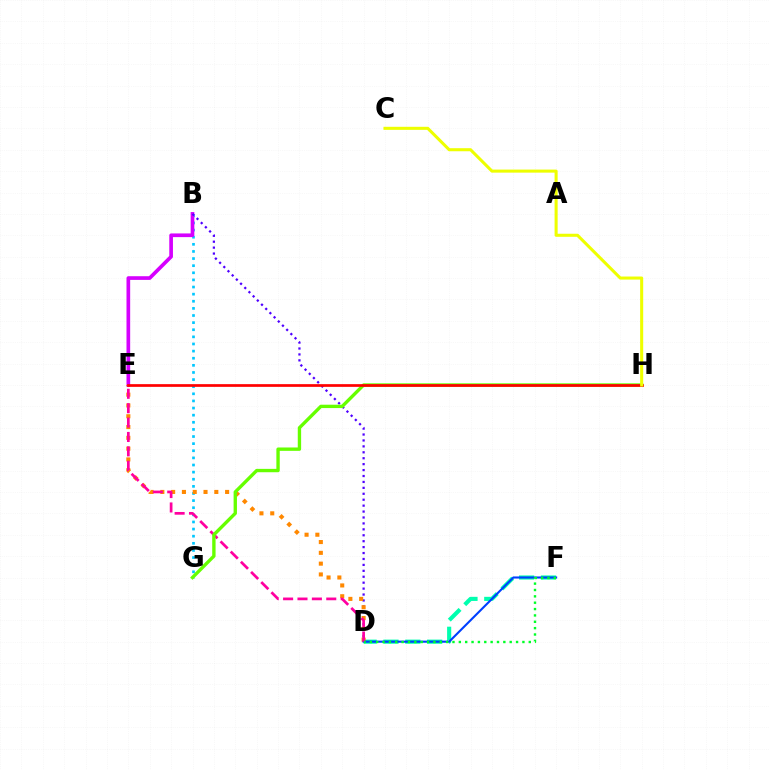{('B', 'G'): [{'color': '#00c7ff', 'line_style': 'dotted', 'thickness': 1.93}], ('D', 'F'): [{'color': '#00ffaf', 'line_style': 'dashed', 'thickness': 2.97}, {'color': '#003fff', 'line_style': 'solid', 'thickness': 1.51}, {'color': '#00ff27', 'line_style': 'dotted', 'thickness': 1.73}], ('B', 'E'): [{'color': '#d600ff', 'line_style': 'solid', 'thickness': 2.65}], ('B', 'D'): [{'color': '#4f00ff', 'line_style': 'dotted', 'thickness': 1.61}], ('D', 'E'): [{'color': '#ff8800', 'line_style': 'dotted', 'thickness': 2.93}, {'color': '#ff00a0', 'line_style': 'dashed', 'thickness': 1.96}], ('G', 'H'): [{'color': '#66ff00', 'line_style': 'solid', 'thickness': 2.42}], ('E', 'H'): [{'color': '#ff0000', 'line_style': 'solid', 'thickness': 1.95}], ('C', 'H'): [{'color': '#eeff00', 'line_style': 'solid', 'thickness': 2.2}]}